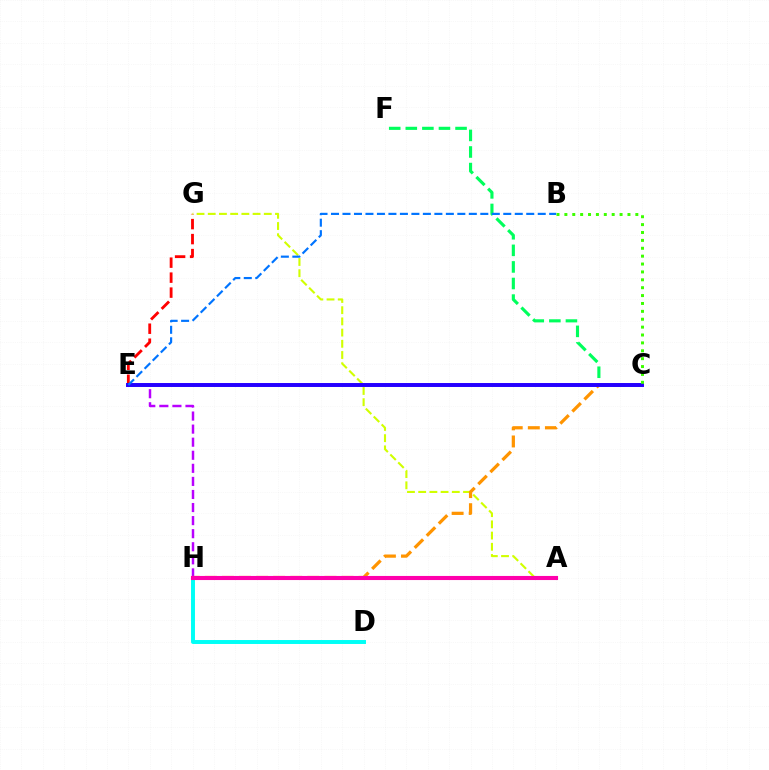{('E', 'G'): [{'color': '#ff0000', 'line_style': 'dashed', 'thickness': 2.04}], ('C', 'F'): [{'color': '#00ff5c', 'line_style': 'dashed', 'thickness': 2.25}], ('A', 'G'): [{'color': '#d1ff00', 'line_style': 'dashed', 'thickness': 1.52}], ('E', 'H'): [{'color': '#b900ff', 'line_style': 'dashed', 'thickness': 1.78}], ('C', 'H'): [{'color': '#ff9400', 'line_style': 'dashed', 'thickness': 2.32}], ('C', 'E'): [{'color': '#2500ff', 'line_style': 'solid', 'thickness': 2.85}], ('D', 'H'): [{'color': '#00fff6', 'line_style': 'solid', 'thickness': 2.84}], ('B', 'C'): [{'color': '#3dff00', 'line_style': 'dotted', 'thickness': 2.14}], ('B', 'E'): [{'color': '#0074ff', 'line_style': 'dashed', 'thickness': 1.56}], ('A', 'H'): [{'color': '#ff00ac', 'line_style': 'solid', 'thickness': 2.95}]}